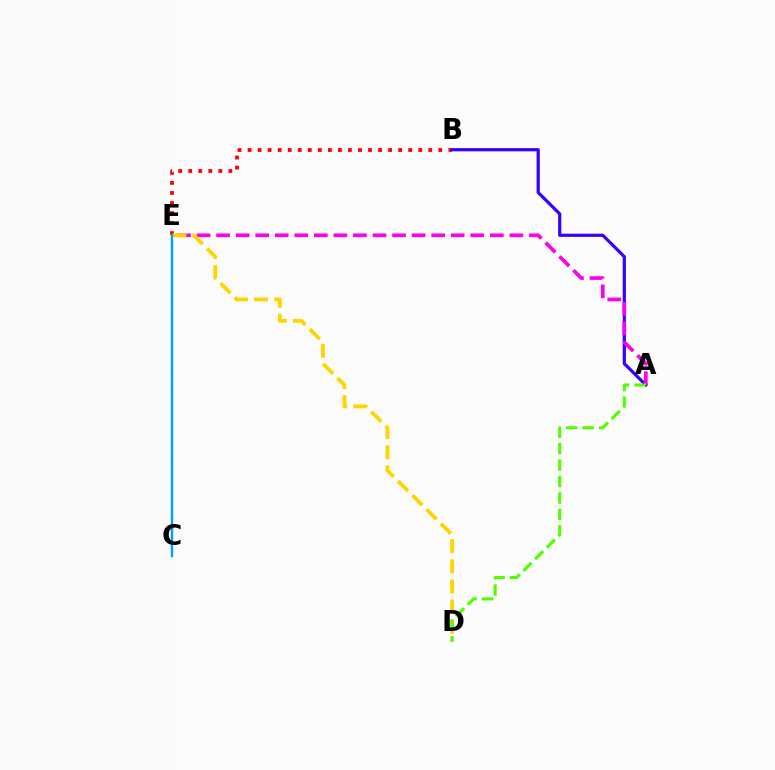{('B', 'E'): [{'color': '#ff0000', 'line_style': 'dotted', 'thickness': 2.73}], ('A', 'B'): [{'color': '#3700ff', 'line_style': 'solid', 'thickness': 2.3}], ('A', 'E'): [{'color': '#ff00ed', 'line_style': 'dashed', 'thickness': 2.66}], ('D', 'E'): [{'color': '#ffd500', 'line_style': 'dashed', 'thickness': 2.73}], ('C', 'E'): [{'color': '#00ff86', 'line_style': 'dotted', 'thickness': 1.5}, {'color': '#009eff', 'line_style': 'solid', 'thickness': 1.71}], ('A', 'D'): [{'color': '#4fff00', 'line_style': 'dashed', 'thickness': 2.23}]}